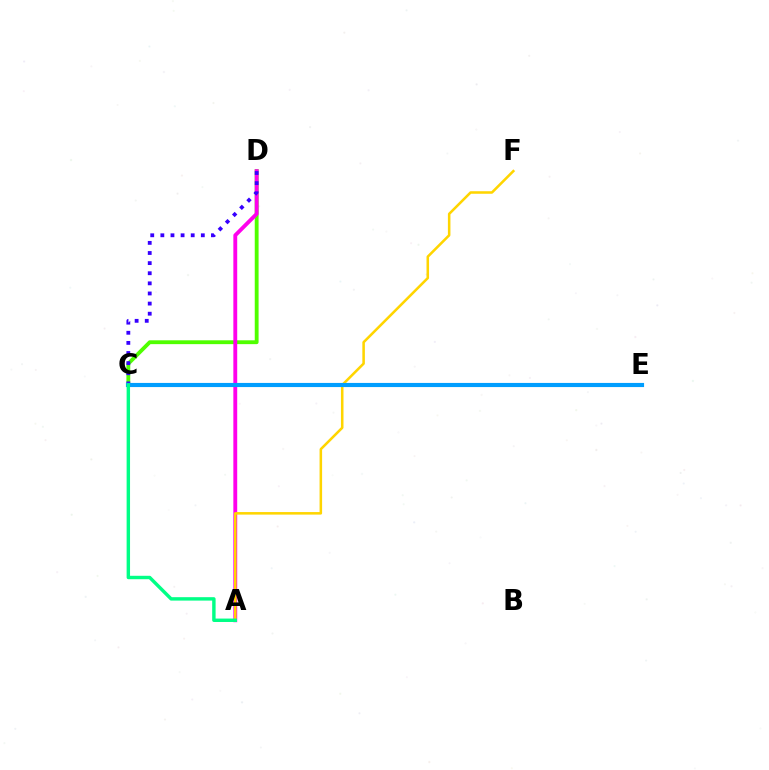{('C', 'D'): [{'color': '#4fff00', 'line_style': 'solid', 'thickness': 2.76}, {'color': '#3700ff', 'line_style': 'dotted', 'thickness': 2.75}], ('A', 'D'): [{'color': '#ff00ed', 'line_style': 'solid', 'thickness': 2.78}], ('A', 'F'): [{'color': '#ffd500', 'line_style': 'solid', 'thickness': 1.83}], ('C', 'E'): [{'color': '#ff0000', 'line_style': 'dashed', 'thickness': 2.52}, {'color': '#009eff', 'line_style': 'solid', 'thickness': 2.98}], ('A', 'C'): [{'color': '#00ff86', 'line_style': 'solid', 'thickness': 2.46}]}